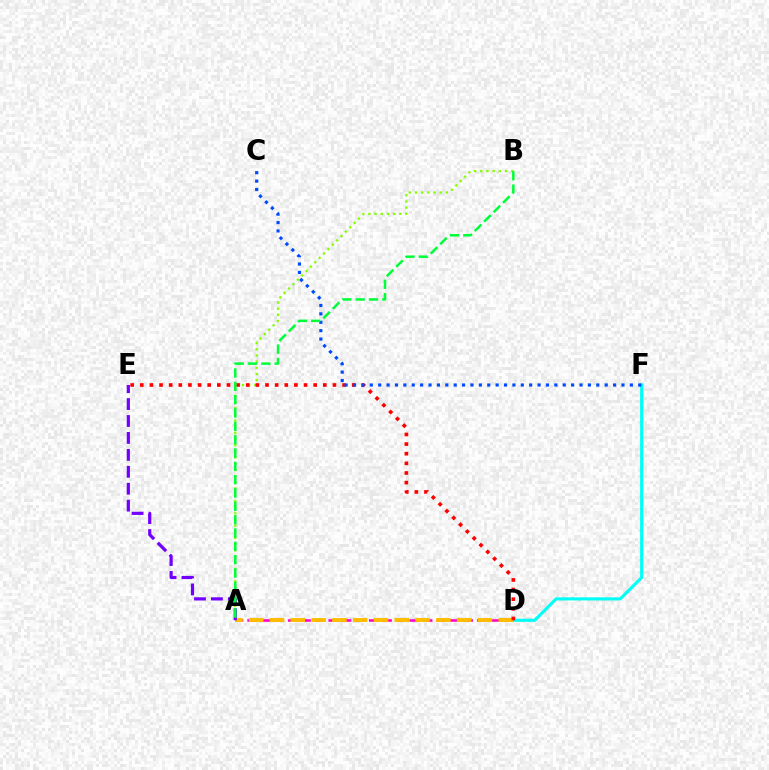{('A', 'B'): [{'color': '#84ff00', 'line_style': 'dotted', 'thickness': 1.68}, {'color': '#00ff39', 'line_style': 'dashed', 'thickness': 1.81}], ('A', 'D'): [{'color': '#ff00cf', 'line_style': 'dashed', 'thickness': 1.84}, {'color': '#ffbd00', 'line_style': 'dashed', 'thickness': 2.82}], ('D', 'F'): [{'color': '#00fff6', 'line_style': 'solid', 'thickness': 2.24}], ('A', 'E'): [{'color': '#7200ff', 'line_style': 'dashed', 'thickness': 2.3}], ('D', 'E'): [{'color': '#ff0000', 'line_style': 'dotted', 'thickness': 2.62}], ('C', 'F'): [{'color': '#004bff', 'line_style': 'dotted', 'thickness': 2.28}]}